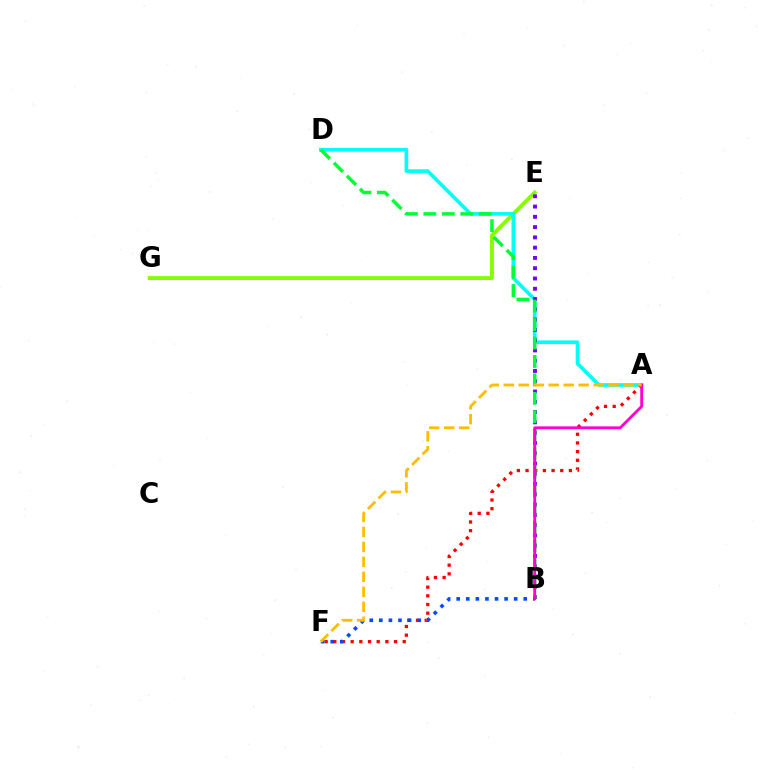{('E', 'G'): [{'color': '#84ff00', 'line_style': 'solid', 'thickness': 2.81}], ('A', 'D'): [{'color': '#00fff6', 'line_style': 'solid', 'thickness': 2.62}], ('B', 'E'): [{'color': '#7200ff', 'line_style': 'dotted', 'thickness': 2.79}], ('A', 'F'): [{'color': '#ff0000', 'line_style': 'dotted', 'thickness': 2.36}, {'color': '#ffbd00', 'line_style': 'dashed', 'thickness': 2.03}], ('B', 'D'): [{'color': '#00ff39', 'line_style': 'dashed', 'thickness': 2.51}], ('B', 'F'): [{'color': '#004bff', 'line_style': 'dotted', 'thickness': 2.6}], ('A', 'B'): [{'color': '#ff00cf', 'line_style': 'solid', 'thickness': 2.03}]}